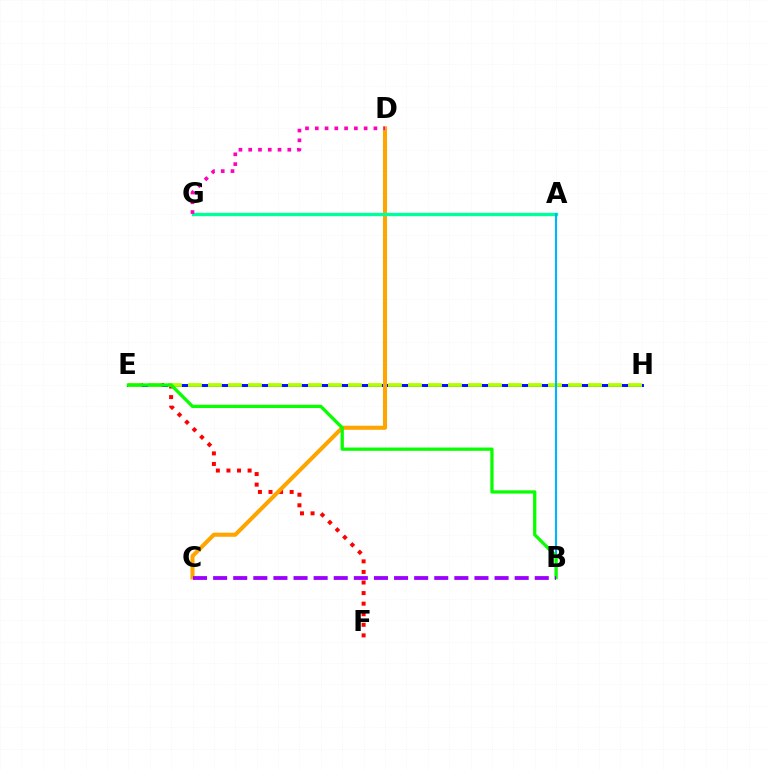{('E', 'F'): [{'color': '#ff0000', 'line_style': 'dotted', 'thickness': 2.87}], ('E', 'H'): [{'color': '#0010ff', 'line_style': 'solid', 'thickness': 2.12}, {'color': '#b3ff00', 'line_style': 'dashed', 'thickness': 2.72}], ('C', 'D'): [{'color': '#ffa500', 'line_style': 'solid', 'thickness': 2.93}], ('A', 'G'): [{'color': '#00ff9d', 'line_style': 'solid', 'thickness': 2.41}], ('A', 'B'): [{'color': '#00b5ff', 'line_style': 'solid', 'thickness': 1.52}], ('B', 'E'): [{'color': '#08ff00', 'line_style': 'solid', 'thickness': 2.36}], ('B', 'C'): [{'color': '#9b00ff', 'line_style': 'dashed', 'thickness': 2.73}], ('D', 'G'): [{'color': '#ff00bd', 'line_style': 'dotted', 'thickness': 2.66}]}